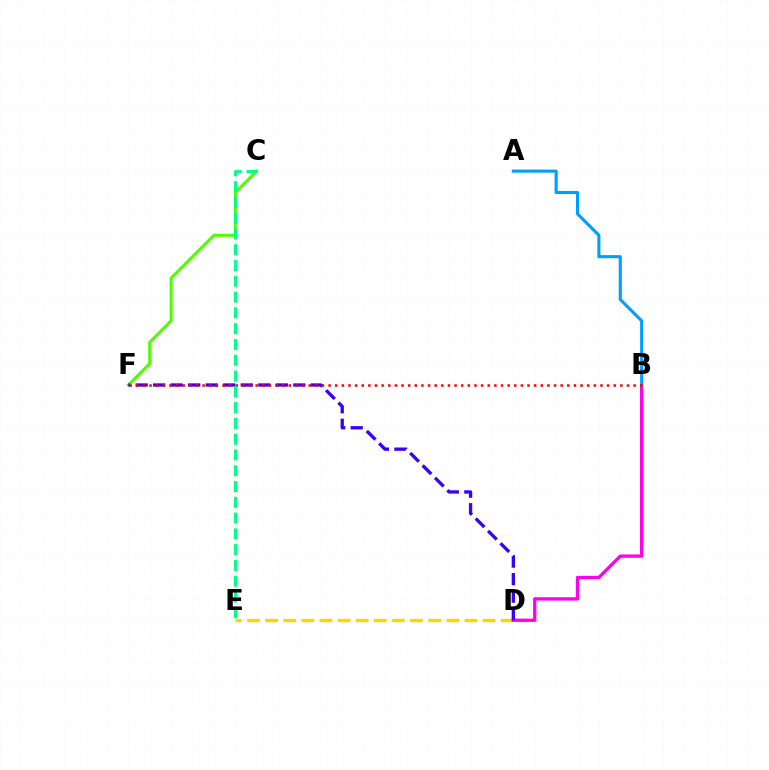{('D', 'E'): [{'color': '#ffd500', 'line_style': 'dashed', 'thickness': 2.46}], ('C', 'F'): [{'color': '#4fff00', 'line_style': 'solid', 'thickness': 2.17}], ('B', 'D'): [{'color': '#ff00ed', 'line_style': 'solid', 'thickness': 2.38}], ('D', 'F'): [{'color': '#3700ff', 'line_style': 'dashed', 'thickness': 2.38}], ('A', 'B'): [{'color': '#009eff', 'line_style': 'solid', 'thickness': 2.22}], ('B', 'F'): [{'color': '#ff0000', 'line_style': 'dotted', 'thickness': 1.8}], ('C', 'E'): [{'color': '#00ff86', 'line_style': 'dashed', 'thickness': 2.14}]}